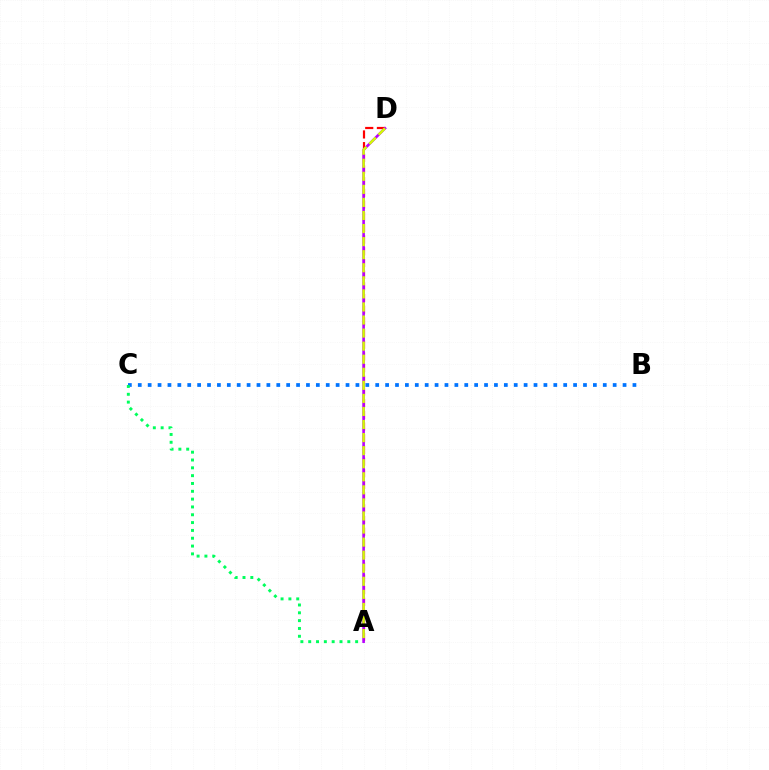{('B', 'C'): [{'color': '#0074ff', 'line_style': 'dotted', 'thickness': 2.69}], ('A', 'D'): [{'color': '#ff0000', 'line_style': 'dashed', 'thickness': 1.59}, {'color': '#b900ff', 'line_style': 'solid', 'thickness': 1.88}, {'color': '#d1ff00', 'line_style': 'dashed', 'thickness': 1.77}], ('A', 'C'): [{'color': '#00ff5c', 'line_style': 'dotted', 'thickness': 2.13}]}